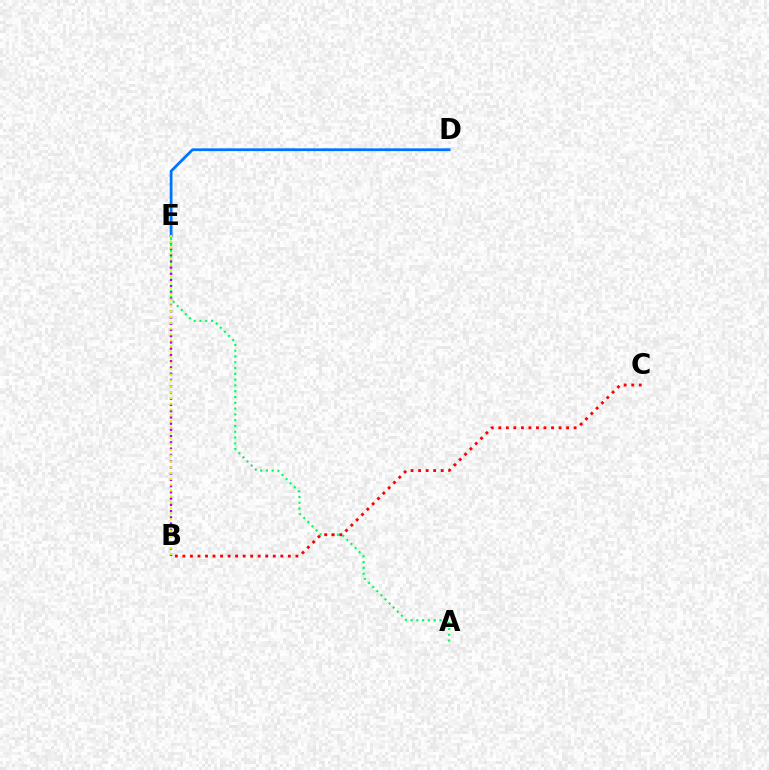{('A', 'E'): [{'color': '#00ff5c', 'line_style': 'dotted', 'thickness': 1.57}], ('B', 'E'): [{'color': '#b900ff', 'line_style': 'dotted', 'thickness': 1.7}, {'color': '#d1ff00', 'line_style': 'dotted', 'thickness': 1.57}], ('D', 'E'): [{'color': '#0074ff', 'line_style': 'solid', 'thickness': 2.0}], ('B', 'C'): [{'color': '#ff0000', 'line_style': 'dotted', 'thickness': 2.05}]}